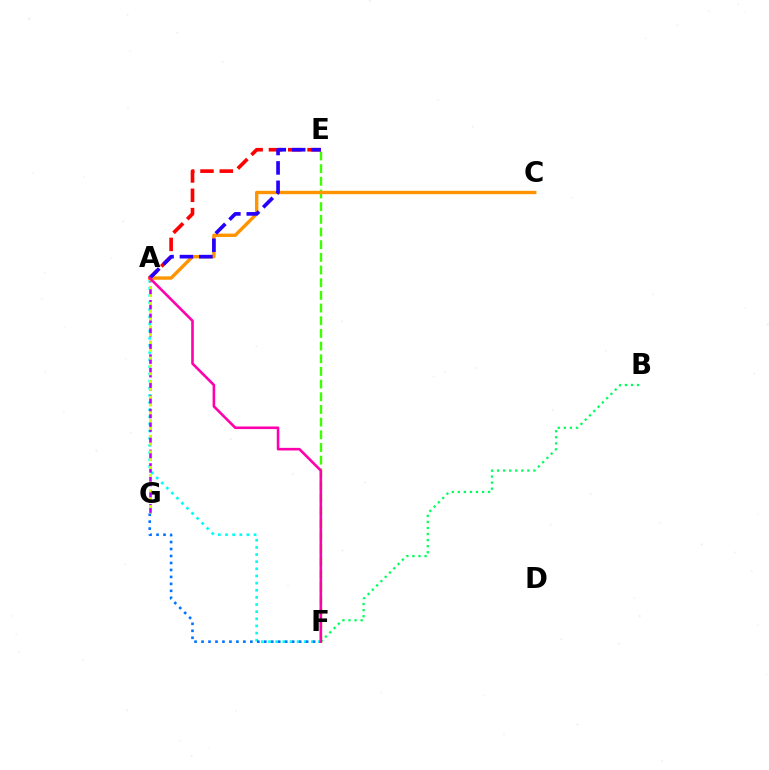{('A', 'F'): [{'color': '#00fff6', 'line_style': 'dotted', 'thickness': 1.94}, {'color': '#ff00ac', 'line_style': 'solid', 'thickness': 1.88}], ('A', 'G'): [{'color': '#b900ff', 'line_style': 'dashed', 'thickness': 1.85}, {'color': '#d1ff00', 'line_style': 'dotted', 'thickness': 2.12}], ('B', 'F'): [{'color': '#00ff5c', 'line_style': 'dotted', 'thickness': 1.65}], ('E', 'F'): [{'color': '#3dff00', 'line_style': 'dashed', 'thickness': 1.72}], ('F', 'G'): [{'color': '#0074ff', 'line_style': 'dotted', 'thickness': 1.89}], ('A', 'E'): [{'color': '#ff0000', 'line_style': 'dashed', 'thickness': 2.63}, {'color': '#2500ff', 'line_style': 'dashed', 'thickness': 2.64}], ('A', 'C'): [{'color': '#ff9400', 'line_style': 'solid', 'thickness': 2.44}]}